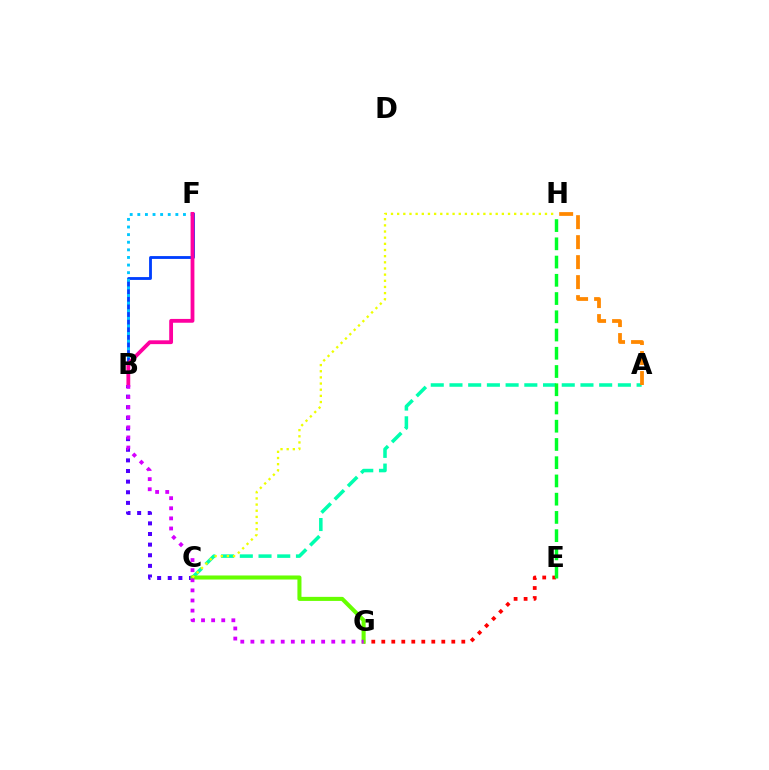{('B', 'C'): [{'color': '#4f00ff', 'line_style': 'dotted', 'thickness': 2.89}], ('A', 'C'): [{'color': '#00ffaf', 'line_style': 'dashed', 'thickness': 2.54}], ('E', 'G'): [{'color': '#ff0000', 'line_style': 'dotted', 'thickness': 2.72}], ('B', 'F'): [{'color': '#003fff', 'line_style': 'solid', 'thickness': 2.04}, {'color': '#00c7ff', 'line_style': 'dotted', 'thickness': 2.07}, {'color': '#ff00a0', 'line_style': 'solid', 'thickness': 2.75}], ('C', 'G'): [{'color': '#66ff00', 'line_style': 'solid', 'thickness': 2.92}], ('A', 'H'): [{'color': '#ff8800', 'line_style': 'dashed', 'thickness': 2.72}], ('E', 'H'): [{'color': '#00ff27', 'line_style': 'dashed', 'thickness': 2.48}], ('B', 'G'): [{'color': '#d600ff', 'line_style': 'dotted', 'thickness': 2.75}], ('C', 'H'): [{'color': '#eeff00', 'line_style': 'dotted', 'thickness': 1.67}]}